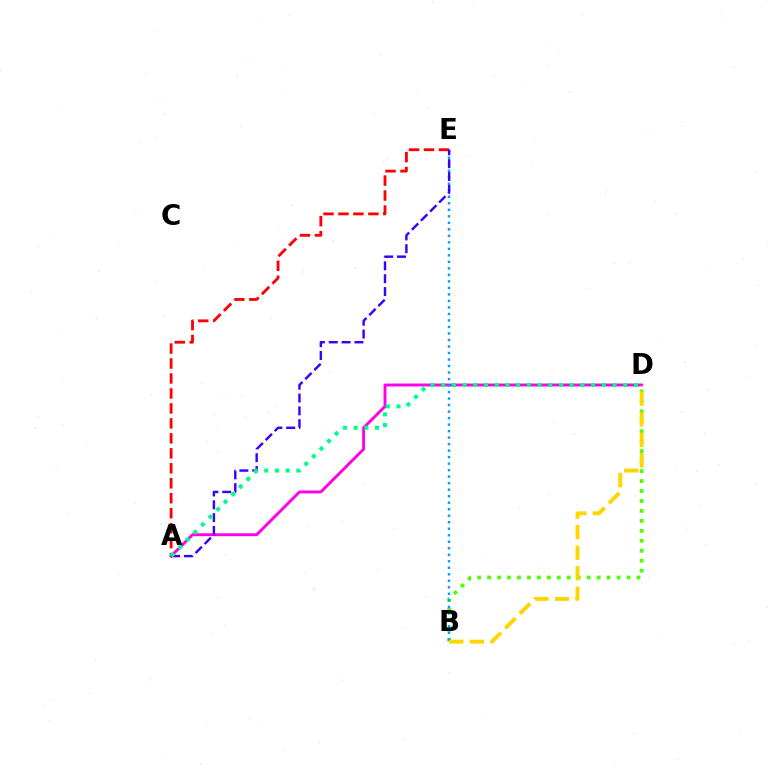{('A', 'E'): [{'color': '#ff0000', 'line_style': 'dashed', 'thickness': 2.03}, {'color': '#3700ff', 'line_style': 'dashed', 'thickness': 1.74}], ('A', 'D'): [{'color': '#ff00ed', 'line_style': 'solid', 'thickness': 2.09}, {'color': '#00ff86', 'line_style': 'dotted', 'thickness': 2.91}], ('B', 'D'): [{'color': '#4fff00', 'line_style': 'dotted', 'thickness': 2.71}, {'color': '#ffd500', 'line_style': 'dashed', 'thickness': 2.79}], ('B', 'E'): [{'color': '#009eff', 'line_style': 'dotted', 'thickness': 1.77}]}